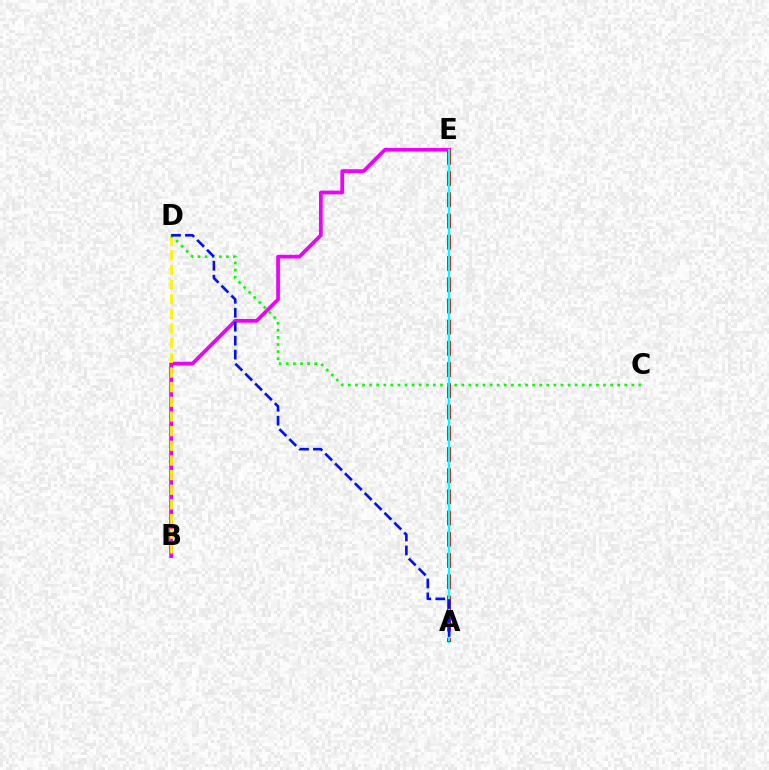{('B', 'E'): [{'color': '#ee00ff', 'line_style': 'solid', 'thickness': 2.69}], ('A', 'E'): [{'color': '#ff0000', 'line_style': 'dashed', 'thickness': 2.88}, {'color': '#00fff6', 'line_style': 'solid', 'thickness': 1.67}], ('B', 'D'): [{'color': '#fcf500', 'line_style': 'dashed', 'thickness': 1.99}], ('C', 'D'): [{'color': '#08ff00', 'line_style': 'dotted', 'thickness': 1.93}], ('A', 'D'): [{'color': '#0010ff', 'line_style': 'dashed', 'thickness': 1.9}]}